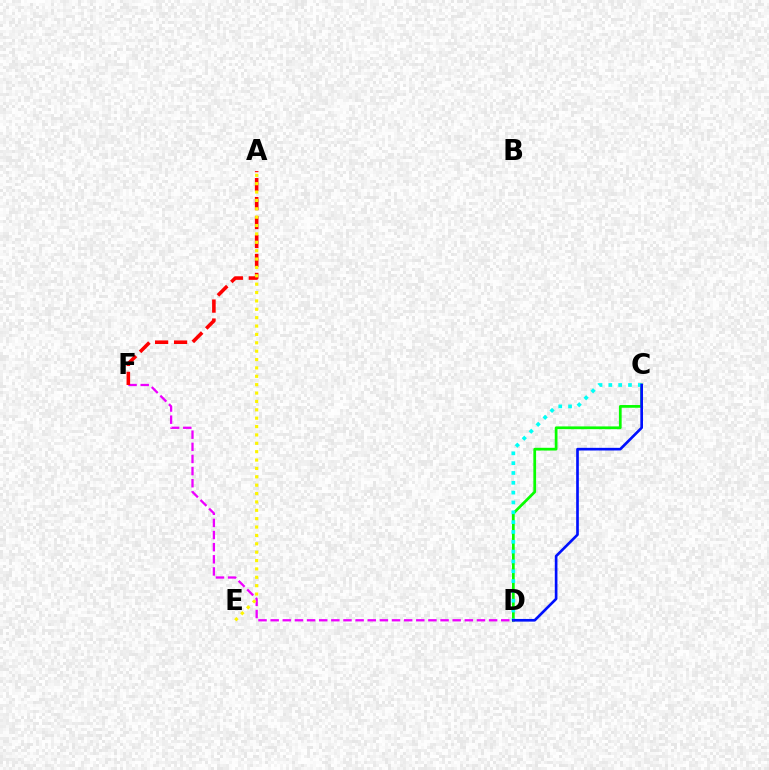{('C', 'D'): [{'color': '#08ff00', 'line_style': 'solid', 'thickness': 1.97}, {'color': '#00fff6', 'line_style': 'dotted', 'thickness': 2.67}, {'color': '#0010ff', 'line_style': 'solid', 'thickness': 1.91}], ('D', 'F'): [{'color': '#ee00ff', 'line_style': 'dashed', 'thickness': 1.65}], ('A', 'F'): [{'color': '#ff0000', 'line_style': 'dashed', 'thickness': 2.58}], ('A', 'E'): [{'color': '#fcf500', 'line_style': 'dotted', 'thickness': 2.28}]}